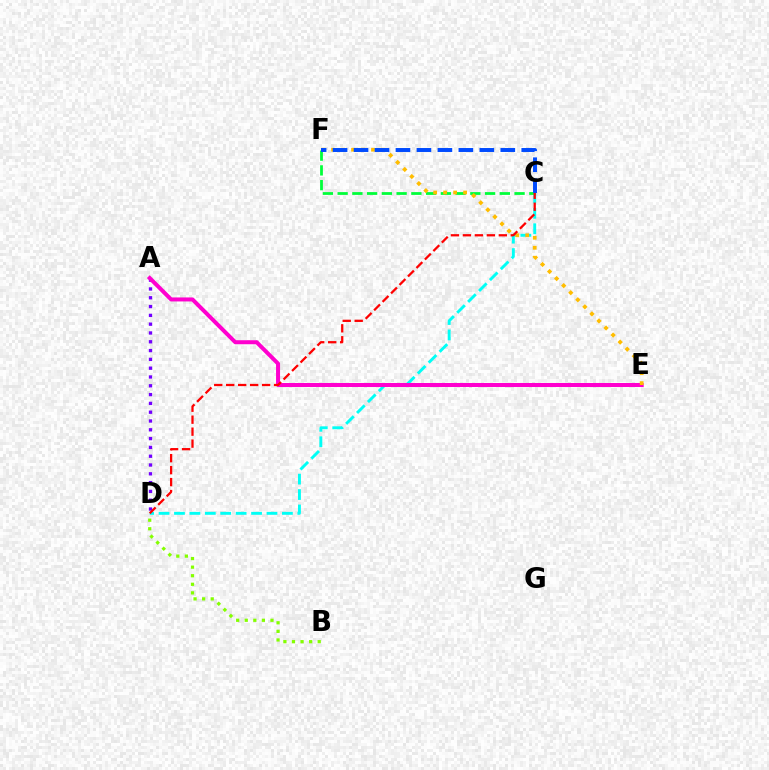{('C', 'D'): [{'color': '#00fff6', 'line_style': 'dashed', 'thickness': 2.09}, {'color': '#ff0000', 'line_style': 'dashed', 'thickness': 1.63}], ('C', 'F'): [{'color': '#00ff39', 'line_style': 'dashed', 'thickness': 2.0}, {'color': '#004bff', 'line_style': 'dashed', 'thickness': 2.85}], ('A', 'D'): [{'color': '#7200ff', 'line_style': 'dotted', 'thickness': 2.39}], ('A', 'E'): [{'color': '#ff00cf', 'line_style': 'solid', 'thickness': 2.89}], ('E', 'F'): [{'color': '#ffbd00', 'line_style': 'dotted', 'thickness': 2.71}], ('B', 'D'): [{'color': '#84ff00', 'line_style': 'dotted', 'thickness': 2.33}]}